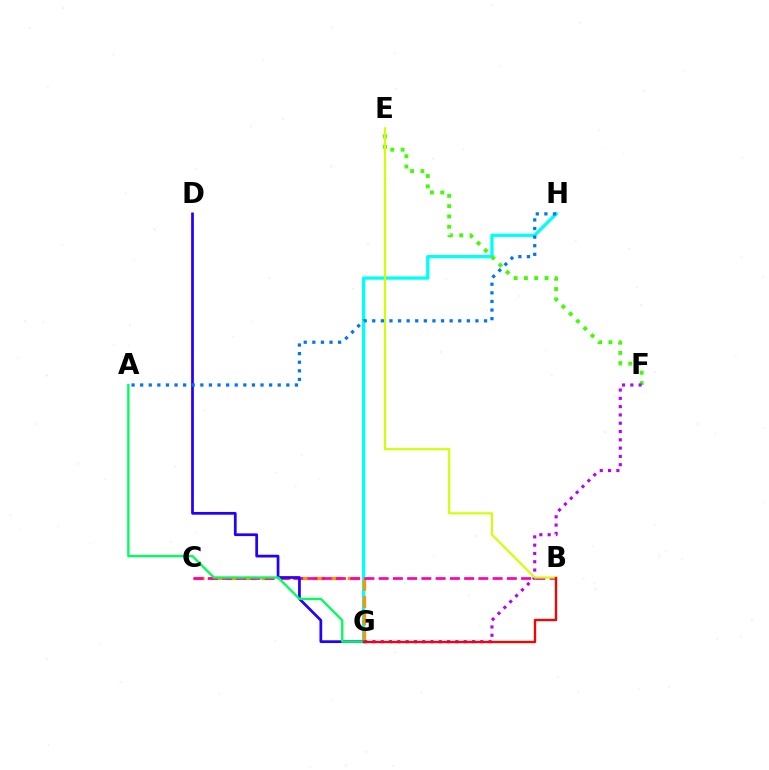{('G', 'H'): [{'color': '#00fff6', 'line_style': 'solid', 'thickness': 2.37}], ('E', 'F'): [{'color': '#3dff00', 'line_style': 'dotted', 'thickness': 2.8}], ('C', 'G'): [{'color': '#ff9400', 'line_style': 'dashed', 'thickness': 2.34}], ('F', 'G'): [{'color': '#b900ff', 'line_style': 'dotted', 'thickness': 2.25}], ('B', 'C'): [{'color': '#ff00ac', 'line_style': 'dashed', 'thickness': 1.94}], ('B', 'E'): [{'color': '#d1ff00', 'line_style': 'solid', 'thickness': 1.54}], ('D', 'G'): [{'color': '#2500ff', 'line_style': 'solid', 'thickness': 1.97}], ('A', 'G'): [{'color': '#00ff5c', 'line_style': 'solid', 'thickness': 1.68}], ('B', 'G'): [{'color': '#ff0000', 'line_style': 'solid', 'thickness': 1.68}], ('A', 'H'): [{'color': '#0074ff', 'line_style': 'dotted', 'thickness': 2.34}]}